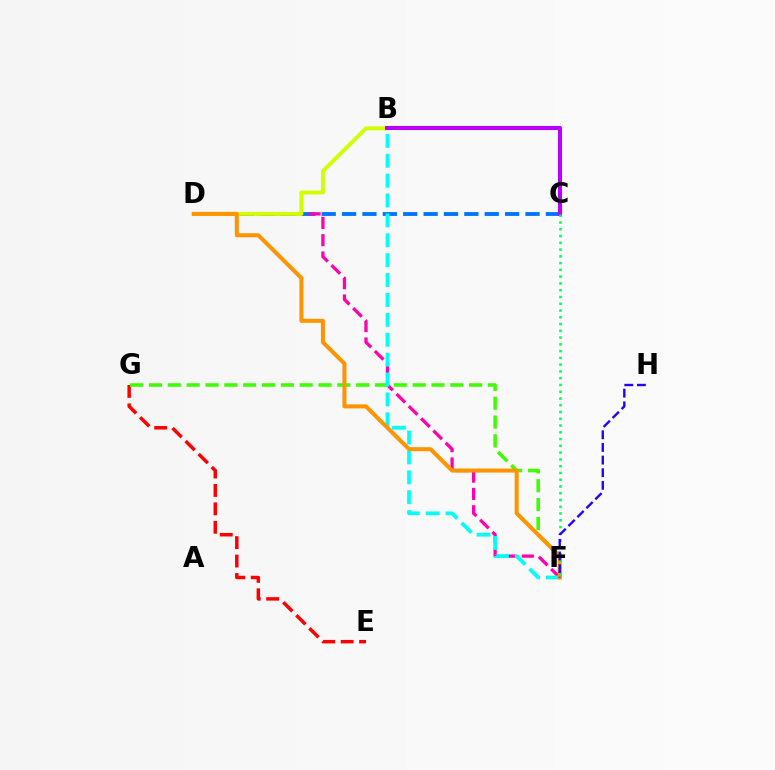{('C', 'D'): [{'color': '#0074ff', 'line_style': 'dashed', 'thickness': 2.77}], ('E', 'G'): [{'color': '#ff0000', 'line_style': 'dashed', 'thickness': 2.5}], ('D', 'F'): [{'color': '#ff00ac', 'line_style': 'dashed', 'thickness': 2.35}, {'color': '#ff9400', 'line_style': 'solid', 'thickness': 2.9}], ('F', 'G'): [{'color': '#3dff00', 'line_style': 'dashed', 'thickness': 2.56}], ('B', 'D'): [{'color': '#d1ff00', 'line_style': 'solid', 'thickness': 2.82}], ('B', 'C'): [{'color': '#b900ff', 'line_style': 'solid', 'thickness': 2.93}], ('B', 'F'): [{'color': '#00fff6', 'line_style': 'dashed', 'thickness': 2.7}], ('C', 'F'): [{'color': '#00ff5c', 'line_style': 'dotted', 'thickness': 1.84}], ('F', 'H'): [{'color': '#2500ff', 'line_style': 'dashed', 'thickness': 1.72}]}